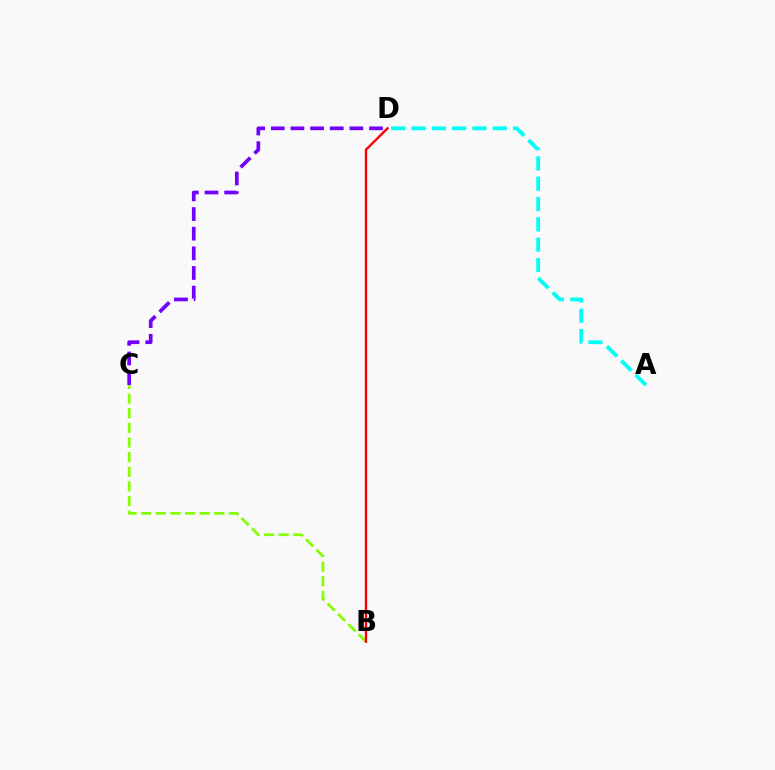{('B', 'C'): [{'color': '#84ff00', 'line_style': 'dashed', 'thickness': 1.99}], ('C', 'D'): [{'color': '#7200ff', 'line_style': 'dashed', 'thickness': 2.67}], ('A', 'D'): [{'color': '#00fff6', 'line_style': 'dashed', 'thickness': 2.76}], ('B', 'D'): [{'color': '#ff0000', 'line_style': 'solid', 'thickness': 1.71}]}